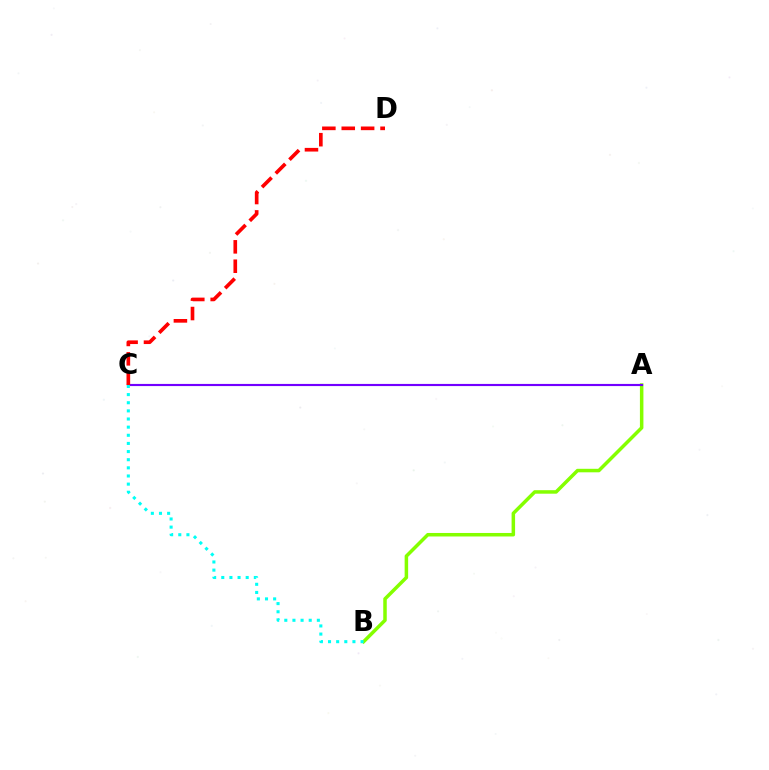{('A', 'B'): [{'color': '#84ff00', 'line_style': 'solid', 'thickness': 2.52}], ('A', 'C'): [{'color': '#7200ff', 'line_style': 'solid', 'thickness': 1.55}], ('B', 'C'): [{'color': '#00fff6', 'line_style': 'dotted', 'thickness': 2.21}], ('C', 'D'): [{'color': '#ff0000', 'line_style': 'dashed', 'thickness': 2.63}]}